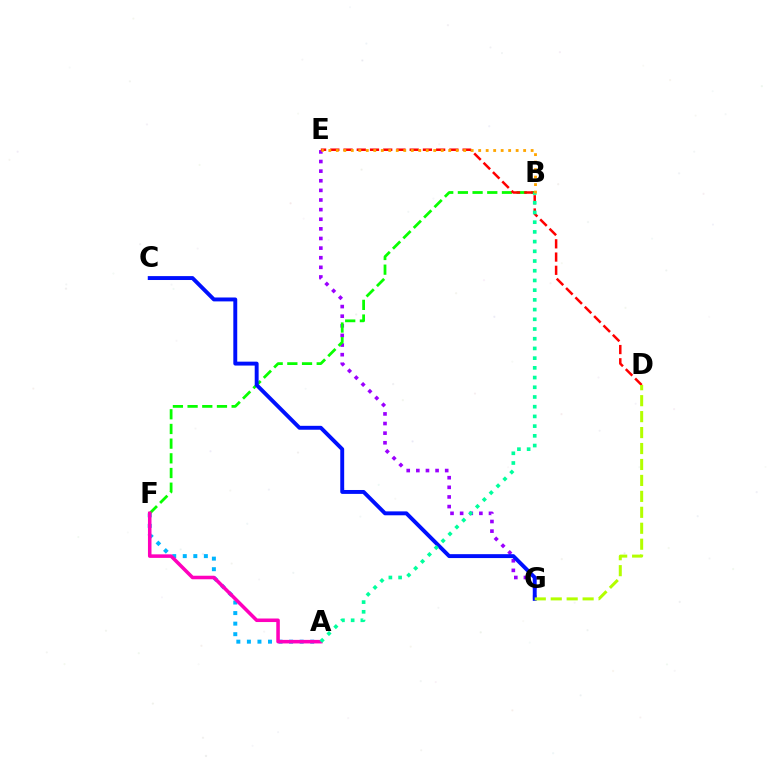{('A', 'F'): [{'color': '#00b5ff', 'line_style': 'dotted', 'thickness': 2.87}, {'color': '#ff00bd', 'line_style': 'solid', 'thickness': 2.55}], ('E', 'G'): [{'color': '#9b00ff', 'line_style': 'dotted', 'thickness': 2.61}], ('B', 'F'): [{'color': '#08ff00', 'line_style': 'dashed', 'thickness': 1.99}], ('D', 'E'): [{'color': '#ff0000', 'line_style': 'dashed', 'thickness': 1.8}], ('C', 'G'): [{'color': '#0010ff', 'line_style': 'solid', 'thickness': 2.82}], ('D', 'G'): [{'color': '#b3ff00', 'line_style': 'dashed', 'thickness': 2.17}], ('A', 'B'): [{'color': '#00ff9d', 'line_style': 'dotted', 'thickness': 2.64}], ('B', 'E'): [{'color': '#ffa500', 'line_style': 'dotted', 'thickness': 2.04}]}